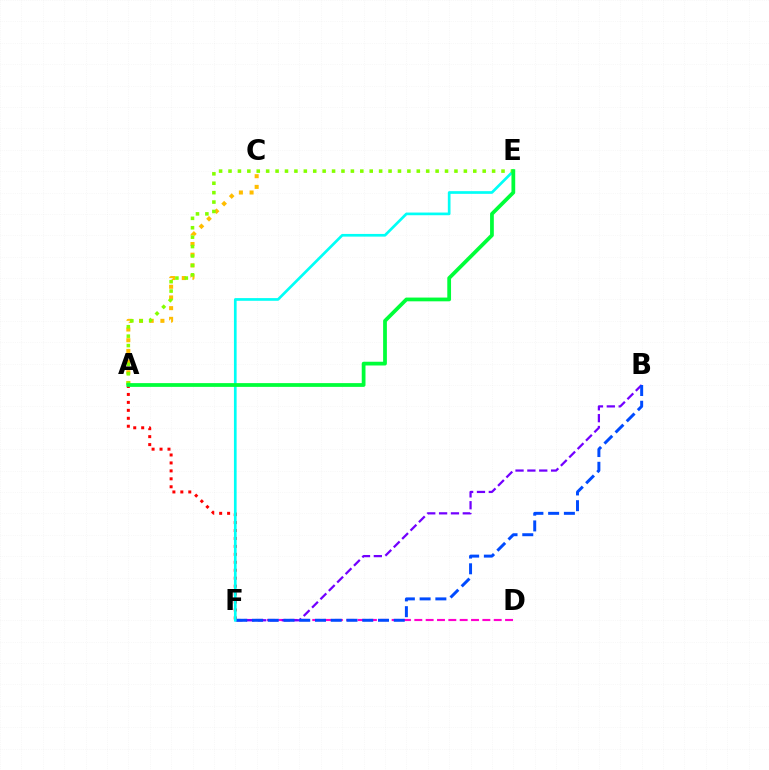{('A', 'C'): [{'color': '#ffbd00', 'line_style': 'dotted', 'thickness': 2.9}], ('A', 'F'): [{'color': '#ff0000', 'line_style': 'dotted', 'thickness': 2.16}], ('D', 'F'): [{'color': '#ff00cf', 'line_style': 'dashed', 'thickness': 1.54}], ('B', 'F'): [{'color': '#7200ff', 'line_style': 'dashed', 'thickness': 1.61}, {'color': '#004bff', 'line_style': 'dashed', 'thickness': 2.14}], ('E', 'F'): [{'color': '#00fff6', 'line_style': 'solid', 'thickness': 1.93}], ('A', 'E'): [{'color': '#84ff00', 'line_style': 'dotted', 'thickness': 2.56}, {'color': '#00ff39', 'line_style': 'solid', 'thickness': 2.7}]}